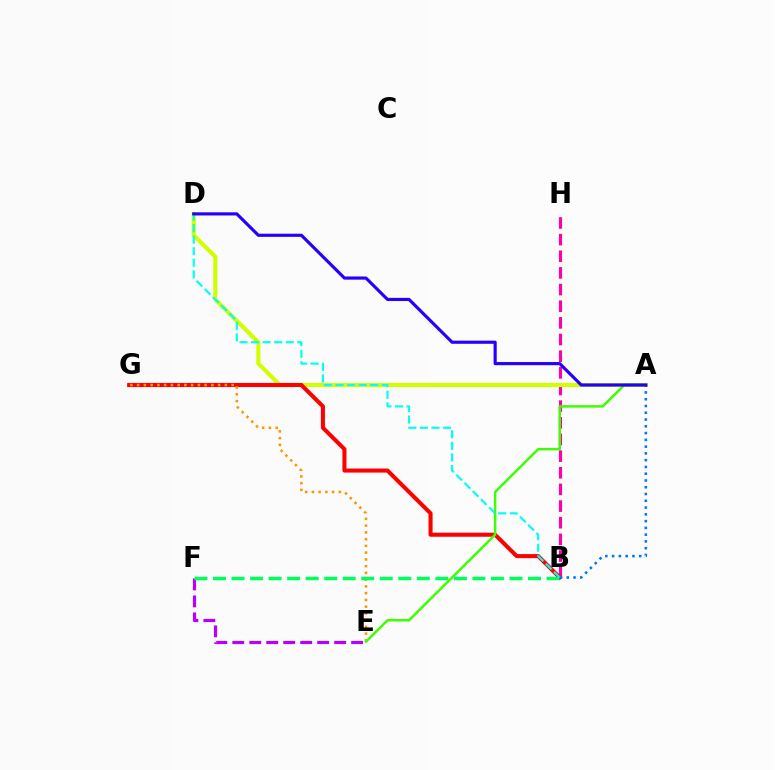{('B', 'H'): [{'color': '#ff00ac', 'line_style': 'dashed', 'thickness': 2.26}], ('A', 'D'): [{'color': '#d1ff00', 'line_style': 'solid', 'thickness': 2.95}, {'color': '#2500ff', 'line_style': 'solid', 'thickness': 2.27}], ('B', 'G'): [{'color': '#ff0000', 'line_style': 'solid', 'thickness': 2.92}], ('E', 'F'): [{'color': '#b900ff', 'line_style': 'dashed', 'thickness': 2.31}], ('E', 'G'): [{'color': '#ff9400', 'line_style': 'dotted', 'thickness': 1.83}], ('A', 'E'): [{'color': '#3dff00', 'line_style': 'solid', 'thickness': 1.78}], ('B', 'F'): [{'color': '#00ff5c', 'line_style': 'dashed', 'thickness': 2.52}], ('B', 'D'): [{'color': '#00fff6', 'line_style': 'dashed', 'thickness': 1.57}], ('A', 'B'): [{'color': '#0074ff', 'line_style': 'dotted', 'thickness': 1.84}]}